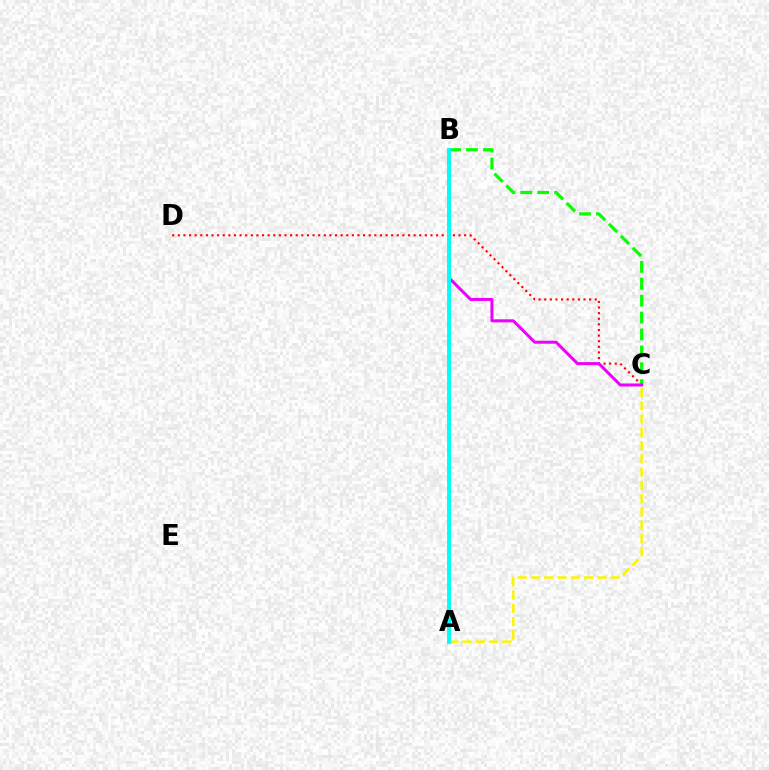{('C', 'D'): [{'color': '#ff0000', 'line_style': 'dotted', 'thickness': 1.53}], ('A', 'B'): [{'color': '#0010ff', 'line_style': 'dotted', 'thickness': 1.85}, {'color': '#00fff6', 'line_style': 'solid', 'thickness': 2.83}], ('B', 'C'): [{'color': '#08ff00', 'line_style': 'dashed', 'thickness': 2.3}, {'color': '#ee00ff', 'line_style': 'solid', 'thickness': 2.17}], ('A', 'C'): [{'color': '#fcf500', 'line_style': 'dashed', 'thickness': 1.8}]}